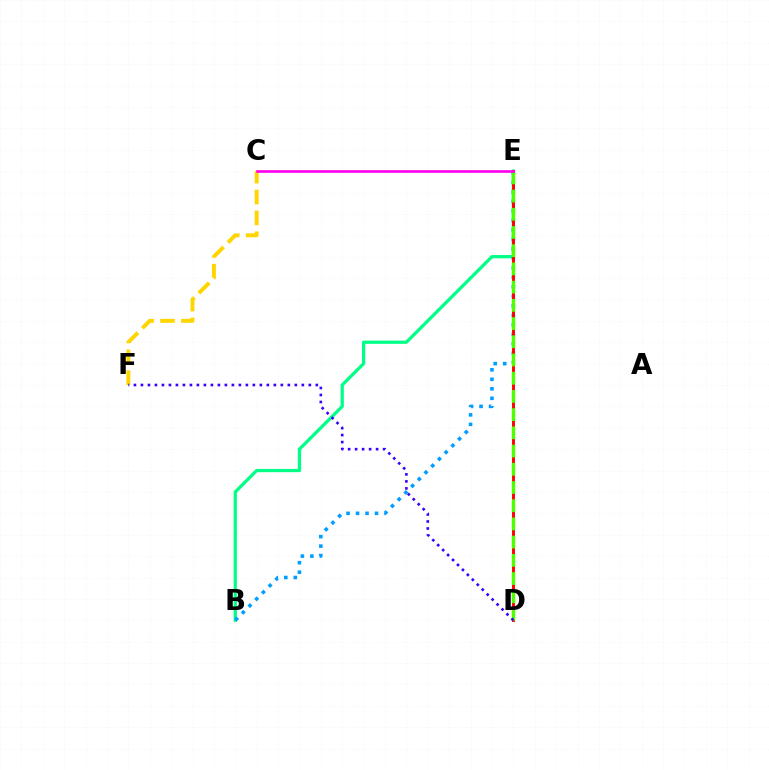{('B', 'E'): [{'color': '#00ff86', 'line_style': 'solid', 'thickness': 2.34}, {'color': '#009eff', 'line_style': 'dotted', 'thickness': 2.58}], ('D', 'E'): [{'color': '#ff0000', 'line_style': 'solid', 'thickness': 2.09}, {'color': '#4fff00', 'line_style': 'dashed', 'thickness': 2.47}], ('C', 'F'): [{'color': '#ffd500', 'line_style': 'dashed', 'thickness': 2.84}], ('D', 'F'): [{'color': '#3700ff', 'line_style': 'dotted', 'thickness': 1.9}], ('C', 'E'): [{'color': '#ff00ed', 'line_style': 'solid', 'thickness': 1.9}]}